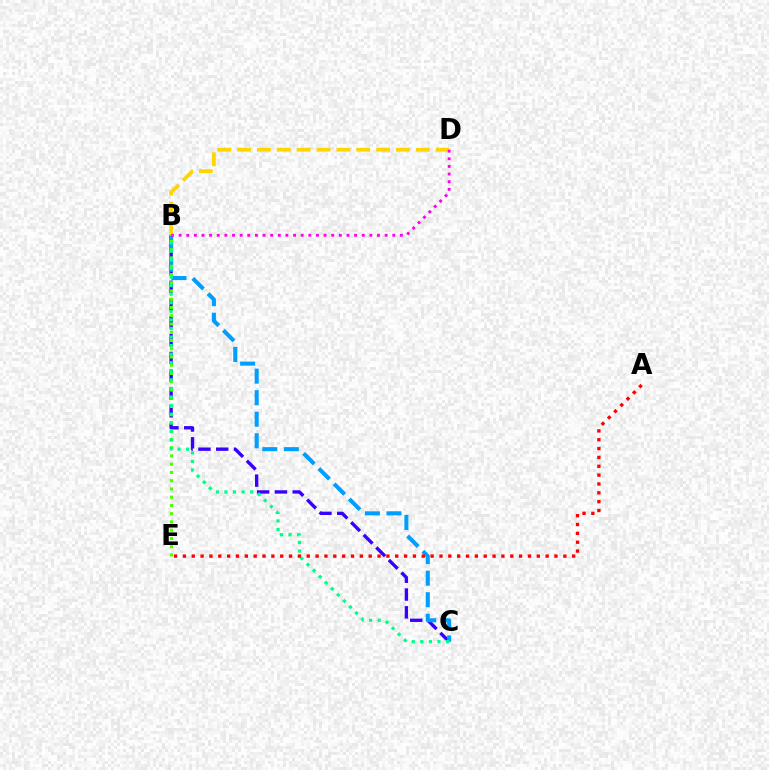{('B', 'C'): [{'color': '#3700ff', 'line_style': 'dashed', 'thickness': 2.42}, {'color': '#009eff', 'line_style': 'dashed', 'thickness': 2.93}, {'color': '#00ff86', 'line_style': 'dotted', 'thickness': 2.33}], ('B', 'E'): [{'color': '#4fff00', 'line_style': 'dotted', 'thickness': 2.24}], ('B', 'D'): [{'color': '#ffd500', 'line_style': 'dashed', 'thickness': 2.7}, {'color': '#ff00ed', 'line_style': 'dotted', 'thickness': 2.07}], ('A', 'E'): [{'color': '#ff0000', 'line_style': 'dotted', 'thickness': 2.4}]}